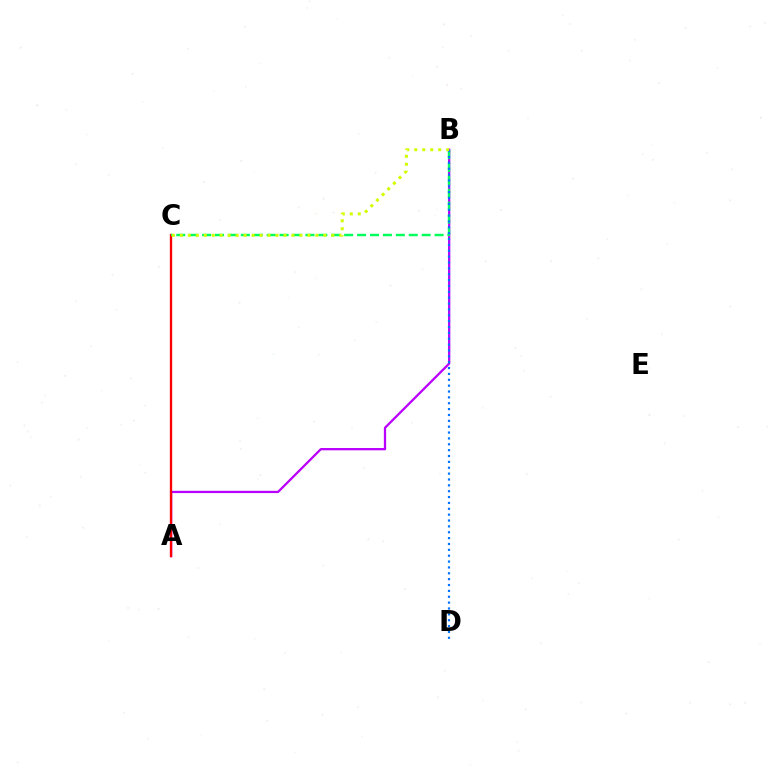{('A', 'B'): [{'color': '#b900ff', 'line_style': 'solid', 'thickness': 1.63}], ('A', 'C'): [{'color': '#ff0000', 'line_style': 'solid', 'thickness': 1.67}], ('B', 'C'): [{'color': '#00ff5c', 'line_style': 'dashed', 'thickness': 1.75}, {'color': '#d1ff00', 'line_style': 'dotted', 'thickness': 2.17}], ('B', 'D'): [{'color': '#0074ff', 'line_style': 'dotted', 'thickness': 1.59}]}